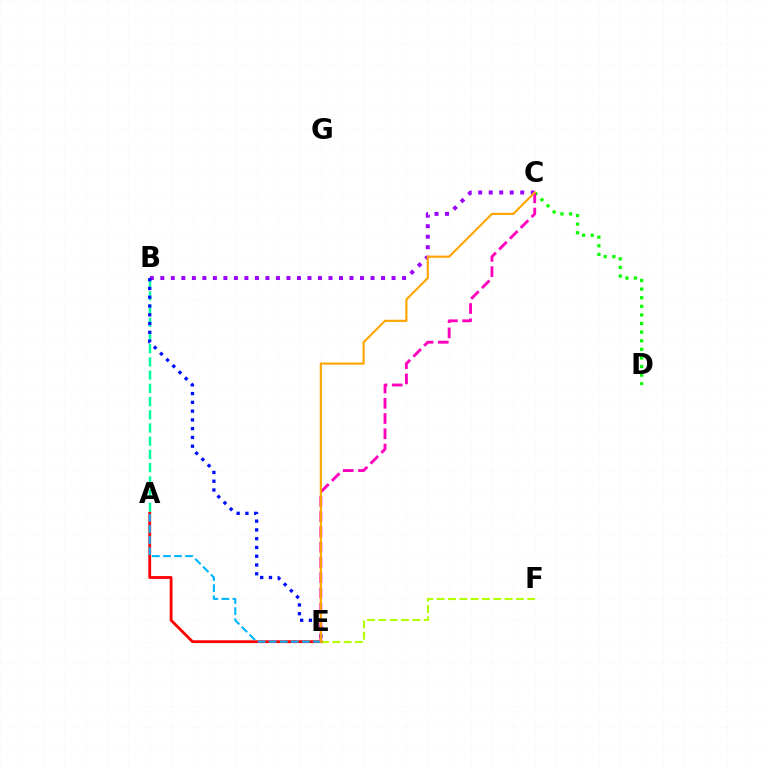{('A', 'B'): [{'color': '#00ff9d', 'line_style': 'dashed', 'thickness': 1.8}], ('B', 'C'): [{'color': '#9b00ff', 'line_style': 'dotted', 'thickness': 2.86}], ('B', 'E'): [{'color': '#0010ff', 'line_style': 'dotted', 'thickness': 2.38}], ('E', 'F'): [{'color': '#b3ff00', 'line_style': 'dashed', 'thickness': 1.54}], ('C', 'D'): [{'color': '#08ff00', 'line_style': 'dotted', 'thickness': 2.34}], ('A', 'E'): [{'color': '#ff0000', 'line_style': 'solid', 'thickness': 2.03}, {'color': '#00b5ff', 'line_style': 'dashed', 'thickness': 1.51}], ('C', 'E'): [{'color': '#ff00bd', 'line_style': 'dashed', 'thickness': 2.07}, {'color': '#ffa500', 'line_style': 'solid', 'thickness': 1.55}]}